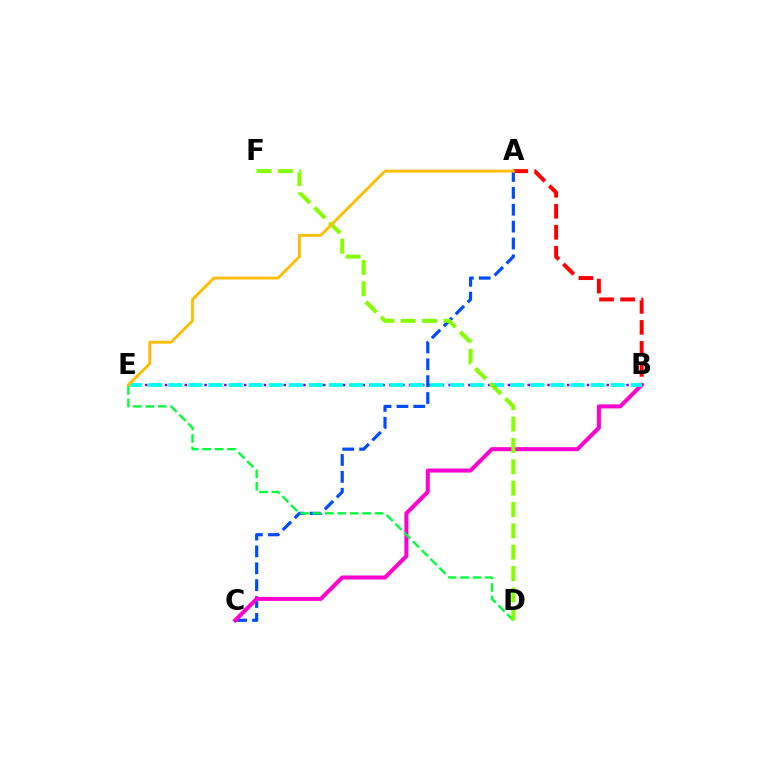{('A', 'B'): [{'color': '#ff0000', 'line_style': 'dashed', 'thickness': 2.86}], ('B', 'E'): [{'color': '#7200ff', 'line_style': 'dotted', 'thickness': 1.79}, {'color': '#00fff6', 'line_style': 'dashed', 'thickness': 2.73}], ('A', 'C'): [{'color': '#004bff', 'line_style': 'dashed', 'thickness': 2.29}], ('B', 'C'): [{'color': '#ff00cf', 'line_style': 'solid', 'thickness': 2.89}], ('D', 'E'): [{'color': '#00ff39', 'line_style': 'dashed', 'thickness': 1.69}], ('D', 'F'): [{'color': '#84ff00', 'line_style': 'dashed', 'thickness': 2.9}], ('A', 'E'): [{'color': '#ffbd00', 'line_style': 'solid', 'thickness': 2.05}]}